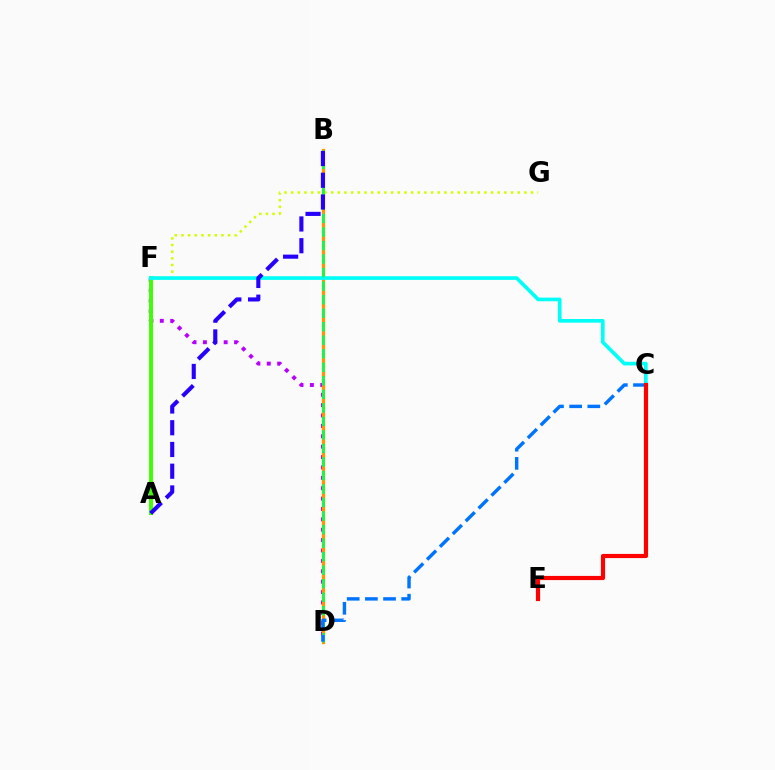{('B', 'D'): [{'color': '#ff00ac', 'line_style': 'dashed', 'thickness': 1.95}, {'color': '#ff9400', 'line_style': 'solid', 'thickness': 2.35}, {'color': '#00ff5c', 'line_style': 'dashed', 'thickness': 1.84}], ('D', 'F'): [{'color': '#b900ff', 'line_style': 'dotted', 'thickness': 2.82}], ('A', 'F'): [{'color': '#3dff00', 'line_style': 'solid', 'thickness': 2.84}], ('F', 'G'): [{'color': '#d1ff00', 'line_style': 'dotted', 'thickness': 1.81}], ('C', 'F'): [{'color': '#00fff6', 'line_style': 'solid', 'thickness': 2.63}], ('C', 'D'): [{'color': '#0074ff', 'line_style': 'dashed', 'thickness': 2.47}], ('A', 'B'): [{'color': '#2500ff', 'line_style': 'dashed', 'thickness': 2.95}], ('C', 'E'): [{'color': '#ff0000', 'line_style': 'solid', 'thickness': 3.0}]}